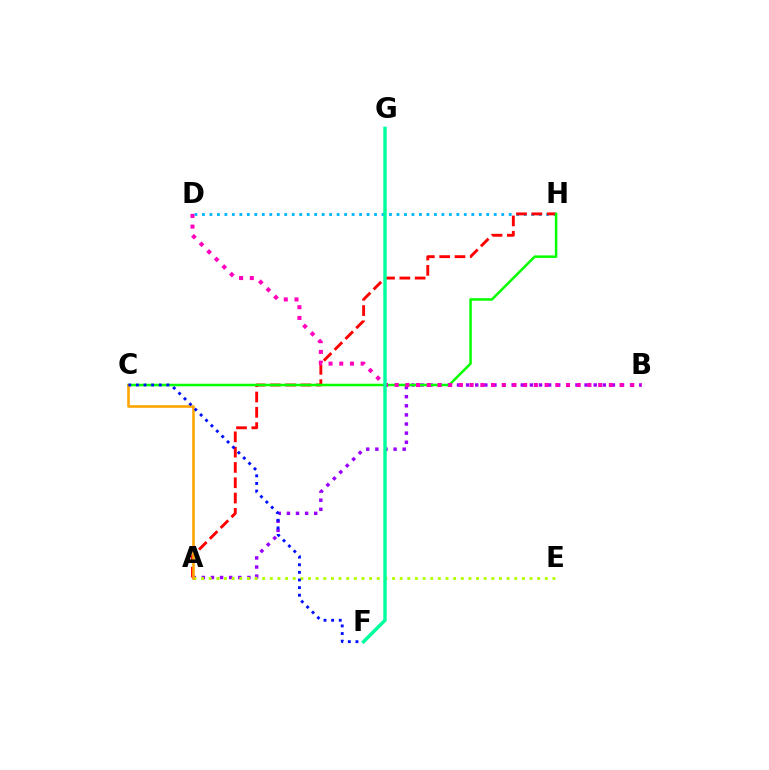{('A', 'B'): [{'color': '#9b00ff', 'line_style': 'dotted', 'thickness': 2.48}], ('D', 'H'): [{'color': '#00b5ff', 'line_style': 'dotted', 'thickness': 2.03}], ('A', 'H'): [{'color': '#ff0000', 'line_style': 'dashed', 'thickness': 2.08}], ('A', 'E'): [{'color': '#b3ff00', 'line_style': 'dotted', 'thickness': 2.08}], ('C', 'H'): [{'color': '#08ff00', 'line_style': 'solid', 'thickness': 1.82}], ('A', 'C'): [{'color': '#ffa500', 'line_style': 'solid', 'thickness': 1.87}], ('C', 'F'): [{'color': '#0010ff', 'line_style': 'dotted', 'thickness': 2.07}], ('B', 'D'): [{'color': '#ff00bd', 'line_style': 'dotted', 'thickness': 2.91}], ('F', 'G'): [{'color': '#00ff9d', 'line_style': 'solid', 'thickness': 2.47}]}